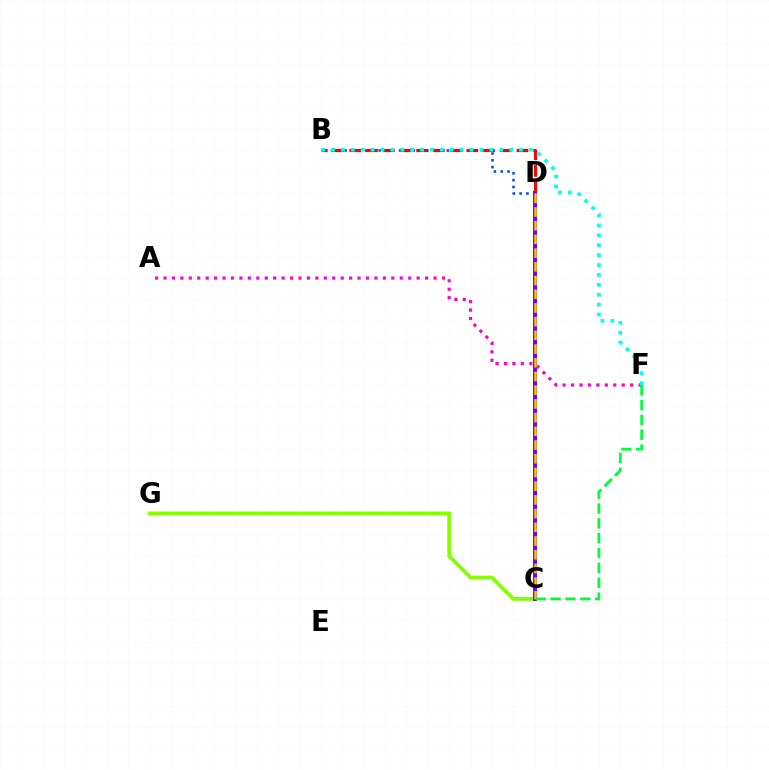{('B', 'D'): [{'color': '#004bff', 'line_style': 'dotted', 'thickness': 1.85}, {'color': '#ff0000', 'line_style': 'dashed', 'thickness': 2.27}], ('C', 'G'): [{'color': '#84ff00', 'line_style': 'solid', 'thickness': 2.68}], ('A', 'F'): [{'color': '#ff00cf', 'line_style': 'dotted', 'thickness': 2.29}], ('C', 'D'): [{'color': '#7200ff', 'line_style': 'solid', 'thickness': 2.84}, {'color': '#ffbd00', 'line_style': 'dashed', 'thickness': 1.86}], ('C', 'F'): [{'color': '#00ff39', 'line_style': 'dashed', 'thickness': 2.02}], ('B', 'F'): [{'color': '#00fff6', 'line_style': 'dotted', 'thickness': 2.69}]}